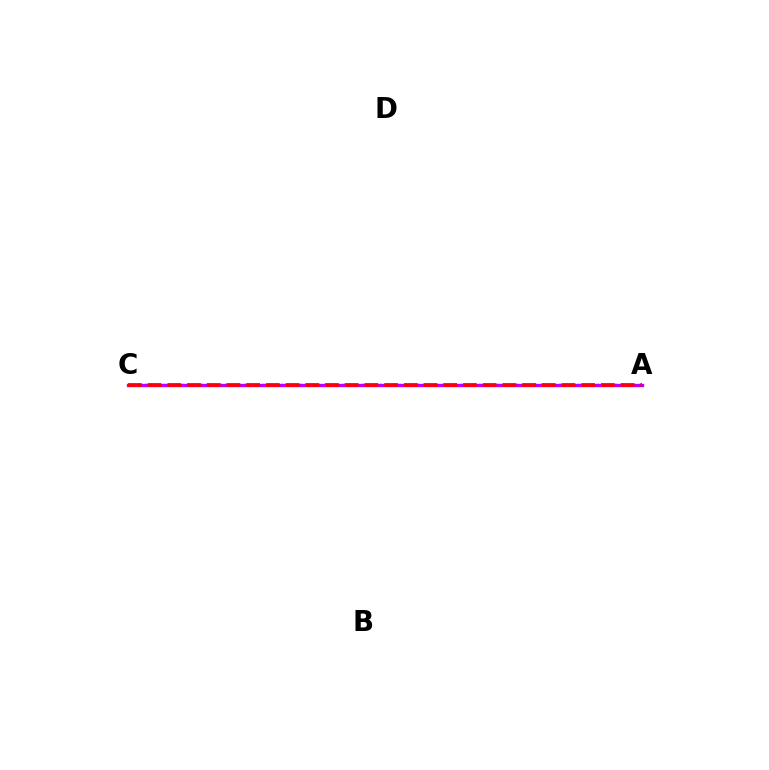{('A', 'C'): [{'color': '#d1ff00', 'line_style': 'dotted', 'thickness': 1.86}, {'color': '#0074ff', 'line_style': 'dotted', 'thickness': 1.68}, {'color': '#00ff5c', 'line_style': 'dashed', 'thickness': 2.15}, {'color': '#b900ff', 'line_style': 'solid', 'thickness': 2.4}, {'color': '#ff0000', 'line_style': 'dashed', 'thickness': 2.68}]}